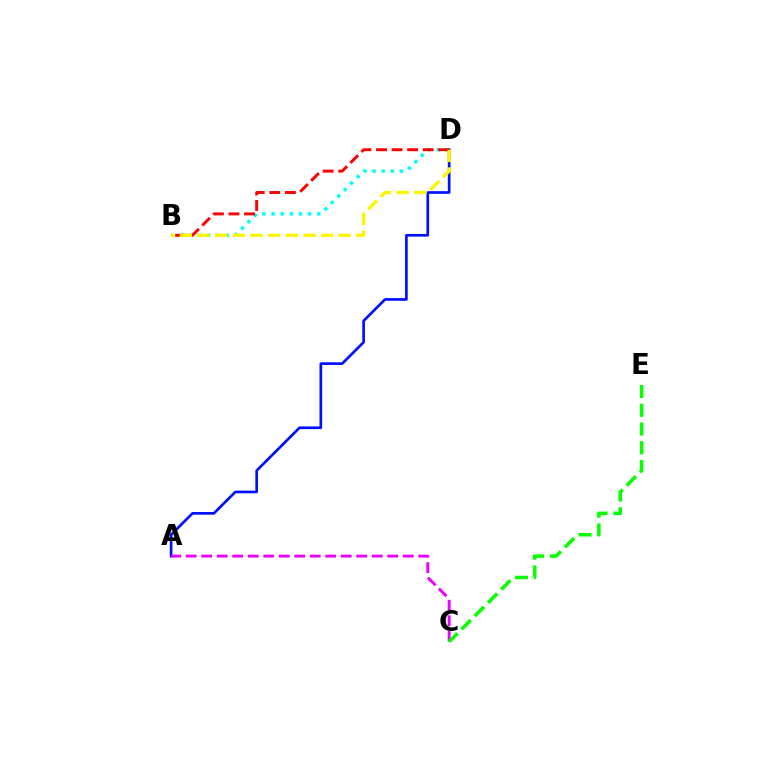{('B', 'D'): [{'color': '#00fff6', 'line_style': 'dotted', 'thickness': 2.48}, {'color': '#ff0000', 'line_style': 'dashed', 'thickness': 2.11}, {'color': '#fcf500', 'line_style': 'dashed', 'thickness': 2.4}], ('A', 'D'): [{'color': '#0010ff', 'line_style': 'solid', 'thickness': 1.93}], ('A', 'C'): [{'color': '#ee00ff', 'line_style': 'dashed', 'thickness': 2.11}], ('C', 'E'): [{'color': '#08ff00', 'line_style': 'dashed', 'thickness': 2.54}]}